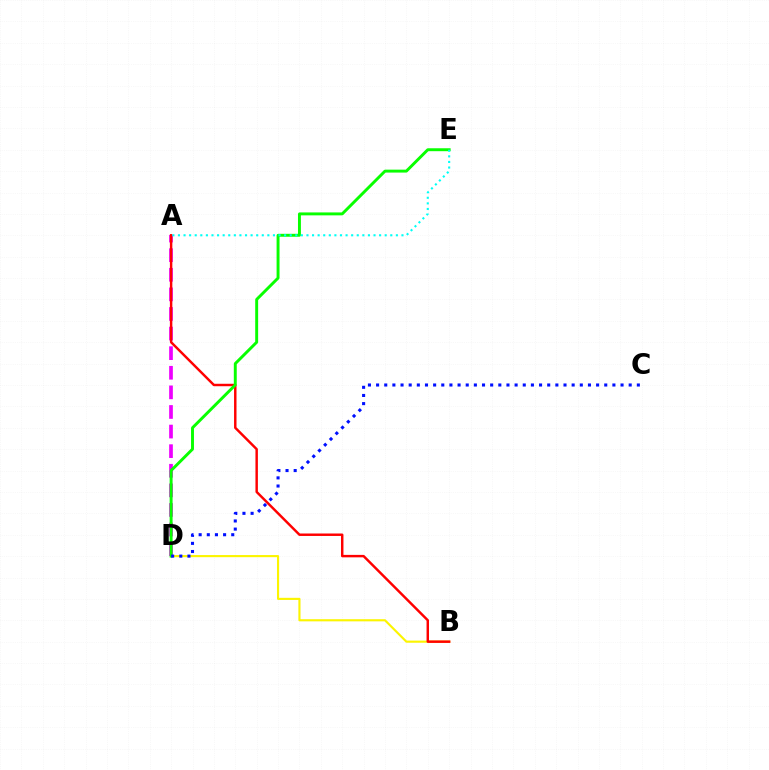{('B', 'D'): [{'color': '#fcf500', 'line_style': 'solid', 'thickness': 1.54}], ('A', 'D'): [{'color': '#ee00ff', 'line_style': 'dashed', 'thickness': 2.66}], ('A', 'B'): [{'color': '#ff0000', 'line_style': 'solid', 'thickness': 1.77}], ('D', 'E'): [{'color': '#08ff00', 'line_style': 'solid', 'thickness': 2.11}], ('C', 'D'): [{'color': '#0010ff', 'line_style': 'dotted', 'thickness': 2.21}], ('A', 'E'): [{'color': '#00fff6', 'line_style': 'dotted', 'thickness': 1.52}]}